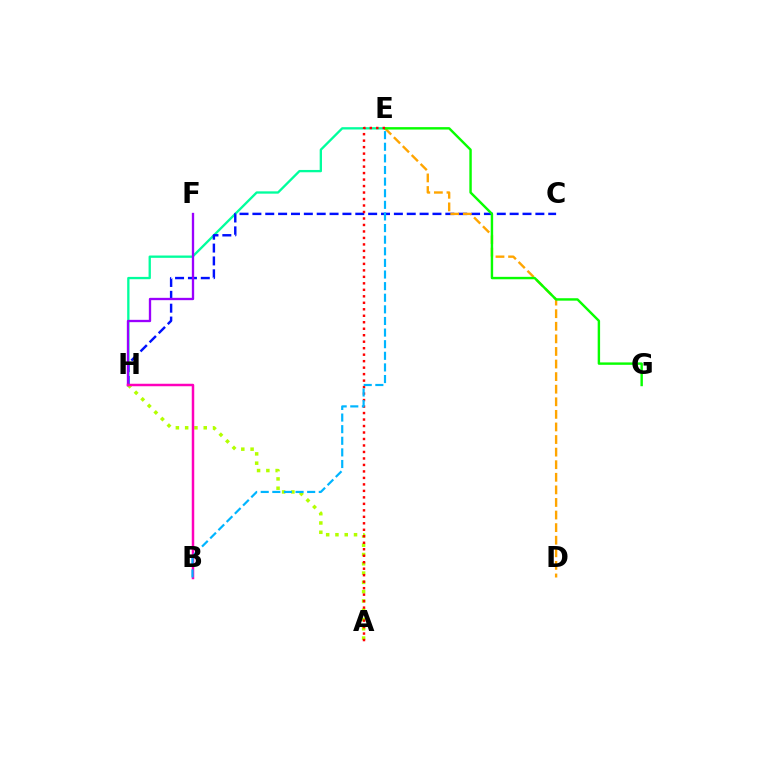{('A', 'H'): [{'color': '#b3ff00', 'line_style': 'dotted', 'thickness': 2.52}], ('E', 'H'): [{'color': '#00ff9d', 'line_style': 'solid', 'thickness': 1.67}], ('C', 'H'): [{'color': '#0010ff', 'line_style': 'dashed', 'thickness': 1.75}], ('F', 'H'): [{'color': '#9b00ff', 'line_style': 'solid', 'thickness': 1.67}], ('D', 'E'): [{'color': '#ffa500', 'line_style': 'dashed', 'thickness': 1.71}], ('E', 'G'): [{'color': '#08ff00', 'line_style': 'solid', 'thickness': 1.74}], ('B', 'H'): [{'color': '#ff00bd', 'line_style': 'solid', 'thickness': 1.79}], ('A', 'E'): [{'color': '#ff0000', 'line_style': 'dotted', 'thickness': 1.76}], ('B', 'E'): [{'color': '#00b5ff', 'line_style': 'dashed', 'thickness': 1.58}]}